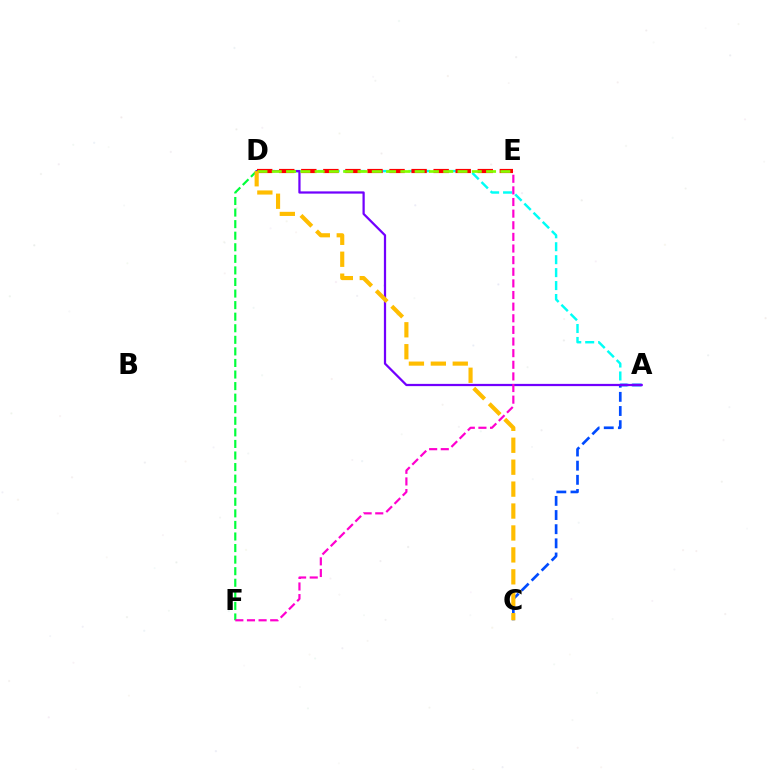{('A', 'D'): [{'color': '#00fff6', 'line_style': 'dashed', 'thickness': 1.76}, {'color': '#7200ff', 'line_style': 'solid', 'thickness': 1.61}], ('A', 'C'): [{'color': '#004bff', 'line_style': 'dashed', 'thickness': 1.92}], ('D', 'F'): [{'color': '#00ff39', 'line_style': 'dashed', 'thickness': 1.57}], ('D', 'E'): [{'color': '#ff0000', 'line_style': 'dashed', 'thickness': 3.0}, {'color': '#84ff00', 'line_style': 'dashed', 'thickness': 1.94}], ('E', 'F'): [{'color': '#ff00cf', 'line_style': 'dashed', 'thickness': 1.58}], ('C', 'D'): [{'color': '#ffbd00', 'line_style': 'dashed', 'thickness': 2.98}]}